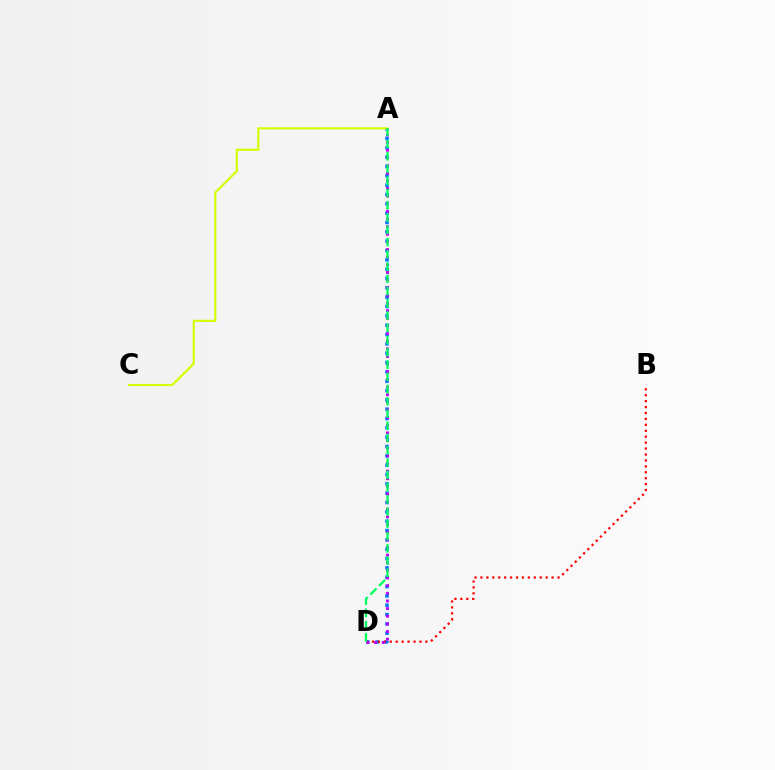{('A', 'D'): [{'color': '#0074ff', 'line_style': 'dotted', 'thickness': 2.54}, {'color': '#b900ff', 'line_style': 'dotted', 'thickness': 2.08}, {'color': '#00ff5c', 'line_style': 'dashed', 'thickness': 1.66}], ('B', 'D'): [{'color': '#ff0000', 'line_style': 'dotted', 'thickness': 1.61}], ('A', 'C'): [{'color': '#d1ff00', 'line_style': 'solid', 'thickness': 1.54}]}